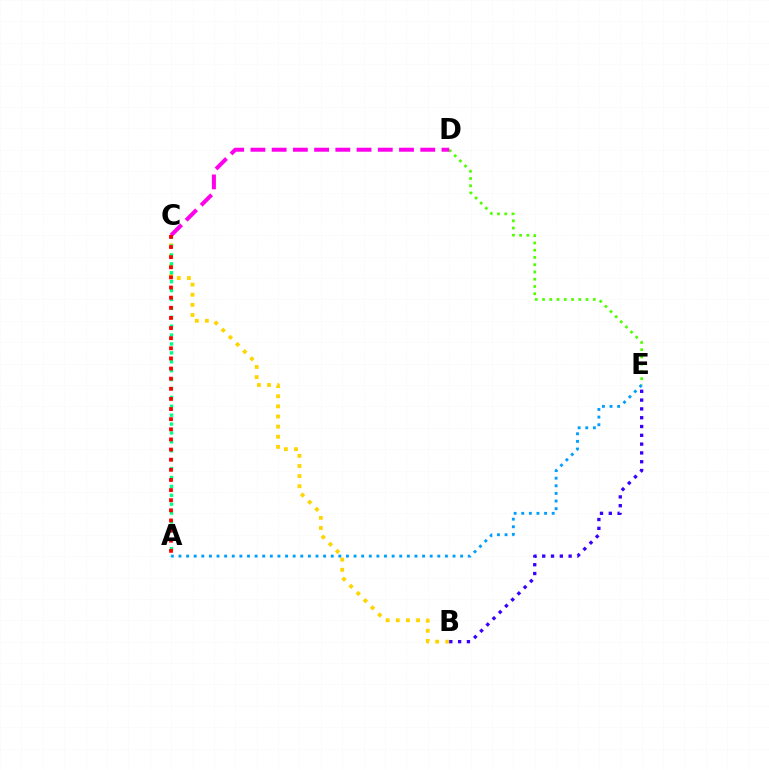{('B', 'C'): [{'color': '#ffd500', 'line_style': 'dotted', 'thickness': 2.75}], ('D', 'E'): [{'color': '#4fff00', 'line_style': 'dotted', 'thickness': 1.97}], ('A', 'C'): [{'color': '#00ff86', 'line_style': 'dotted', 'thickness': 2.42}, {'color': '#ff0000', 'line_style': 'dotted', 'thickness': 2.75}], ('B', 'E'): [{'color': '#3700ff', 'line_style': 'dotted', 'thickness': 2.39}], ('C', 'D'): [{'color': '#ff00ed', 'line_style': 'dashed', 'thickness': 2.88}], ('A', 'E'): [{'color': '#009eff', 'line_style': 'dotted', 'thickness': 2.07}]}